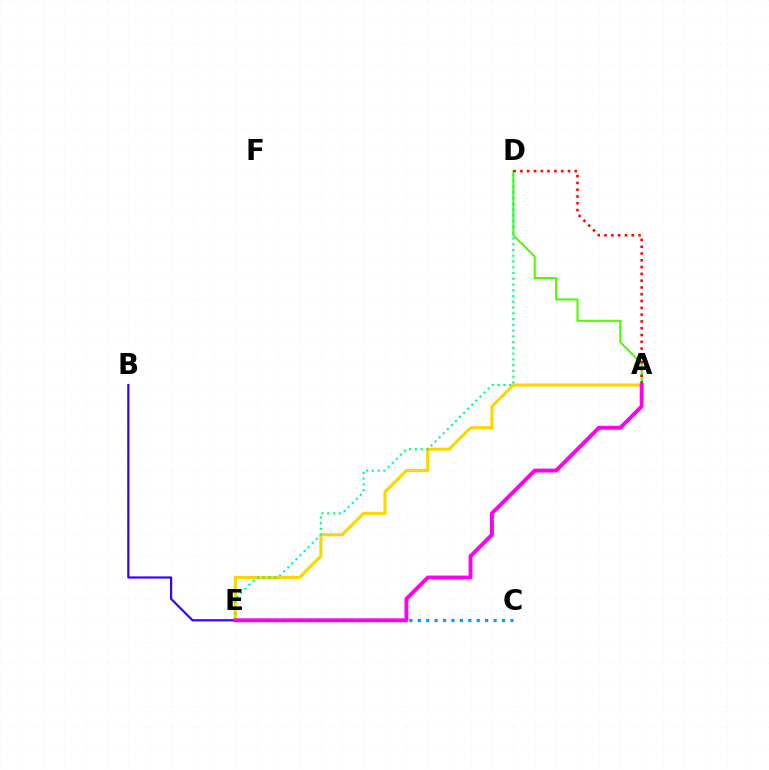{('C', 'E'): [{'color': '#009eff', 'line_style': 'dotted', 'thickness': 2.29}], ('A', 'D'): [{'color': '#4fff00', 'line_style': 'solid', 'thickness': 1.52}, {'color': '#ff0000', 'line_style': 'dotted', 'thickness': 1.84}], ('A', 'E'): [{'color': '#ffd500', 'line_style': 'solid', 'thickness': 2.25}, {'color': '#ff00ed', 'line_style': 'solid', 'thickness': 2.8}], ('B', 'E'): [{'color': '#3700ff', 'line_style': 'solid', 'thickness': 1.58}], ('D', 'E'): [{'color': '#00ff86', 'line_style': 'dotted', 'thickness': 1.56}]}